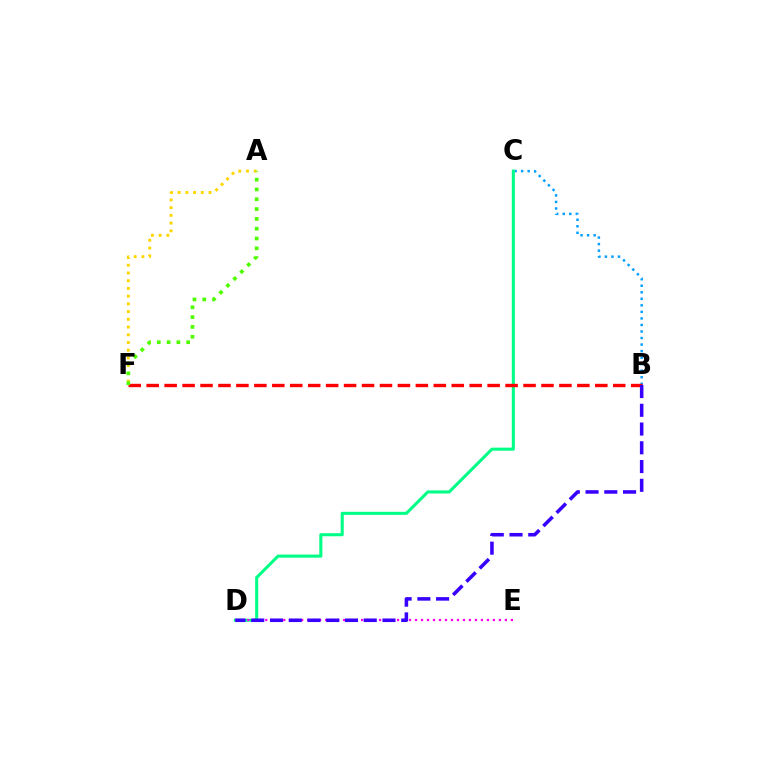{('B', 'C'): [{'color': '#009eff', 'line_style': 'dotted', 'thickness': 1.78}], ('C', 'D'): [{'color': '#00ff86', 'line_style': 'solid', 'thickness': 2.21}], ('A', 'F'): [{'color': '#ffd500', 'line_style': 'dotted', 'thickness': 2.1}, {'color': '#4fff00', 'line_style': 'dotted', 'thickness': 2.66}], ('D', 'E'): [{'color': '#ff00ed', 'line_style': 'dotted', 'thickness': 1.63}], ('B', 'F'): [{'color': '#ff0000', 'line_style': 'dashed', 'thickness': 2.44}], ('B', 'D'): [{'color': '#3700ff', 'line_style': 'dashed', 'thickness': 2.55}]}